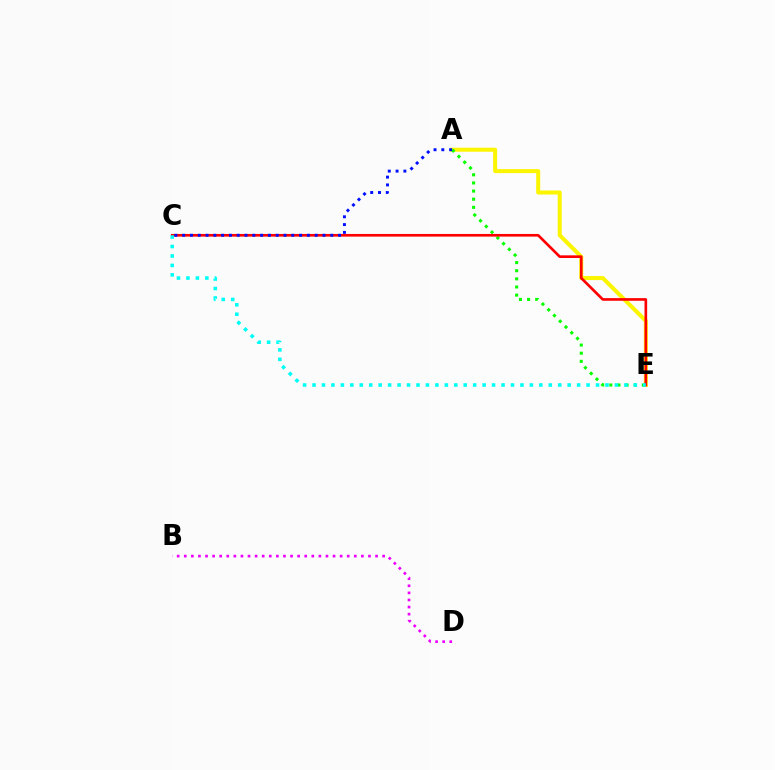{('A', 'E'): [{'color': '#fcf500', 'line_style': 'solid', 'thickness': 2.91}, {'color': '#08ff00', 'line_style': 'dotted', 'thickness': 2.21}], ('C', 'E'): [{'color': '#ff0000', 'line_style': 'solid', 'thickness': 1.91}, {'color': '#00fff6', 'line_style': 'dotted', 'thickness': 2.57}], ('A', 'C'): [{'color': '#0010ff', 'line_style': 'dotted', 'thickness': 2.12}], ('B', 'D'): [{'color': '#ee00ff', 'line_style': 'dotted', 'thickness': 1.92}]}